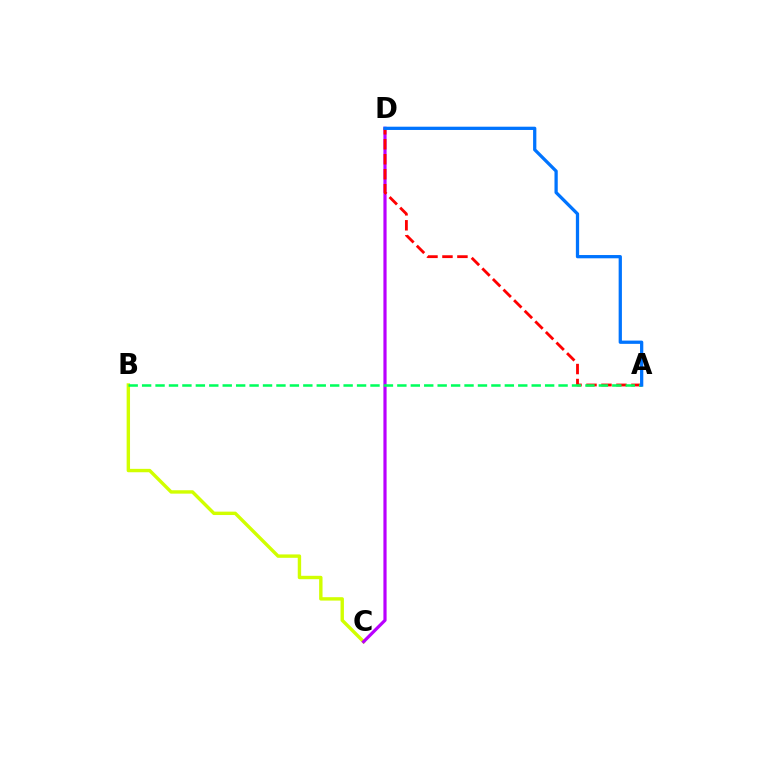{('B', 'C'): [{'color': '#d1ff00', 'line_style': 'solid', 'thickness': 2.45}], ('C', 'D'): [{'color': '#b900ff', 'line_style': 'solid', 'thickness': 2.3}], ('A', 'D'): [{'color': '#ff0000', 'line_style': 'dashed', 'thickness': 2.04}, {'color': '#0074ff', 'line_style': 'solid', 'thickness': 2.35}], ('A', 'B'): [{'color': '#00ff5c', 'line_style': 'dashed', 'thickness': 1.83}]}